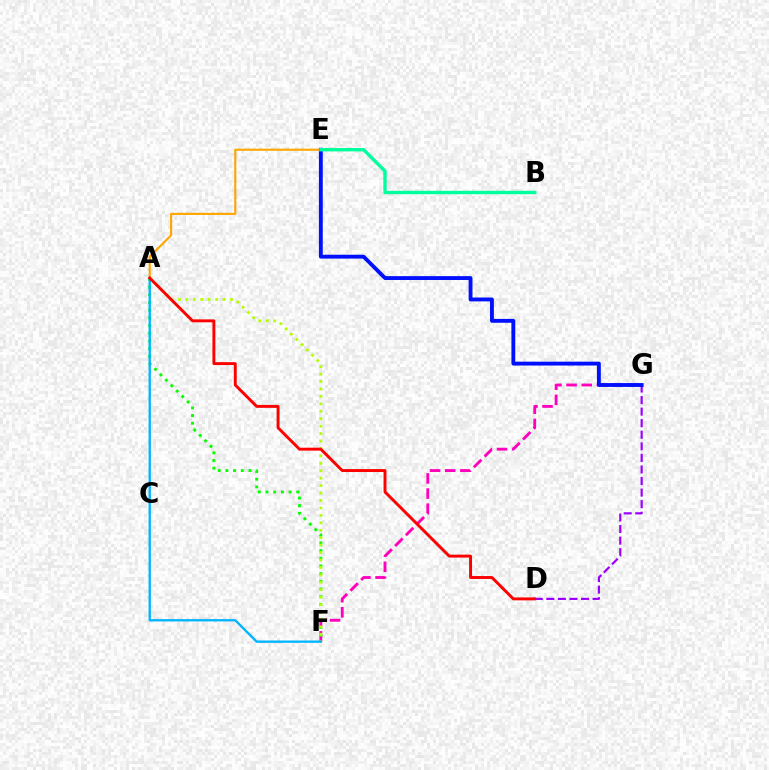{('F', 'G'): [{'color': '#ff00bd', 'line_style': 'dashed', 'thickness': 2.06}], ('A', 'F'): [{'color': '#08ff00', 'line_style': 'dotted', 'thickness': 2.09}, {'color': '#b3ff00', 'line_style': 'dotted', 'thickness': 2.02}, {'color': '#00b5ff', 'line_style': 'solid', 'thickness': 1.68}], ('D', 'G'): [{'color': '#9b00ff', 'line_style': 'dashed', 'thickness': 1.57}], ('A', 'E'): [{'color': '#ffa500', 'line_style': 'solid', 'thickness': 1.51}], ('E', 'G'): [{'color': '#0010ff', 'line_style': 'solid', 'thickness': 2.78}], ('B', 'E'): [{'color': '#00ff9d', 'line_style': 'solid', 'thickness': 2.44}], ('A', 'D'): [{'color': '#ff0000', 'line_style': 'solid', 'thickness': 2.11}]}